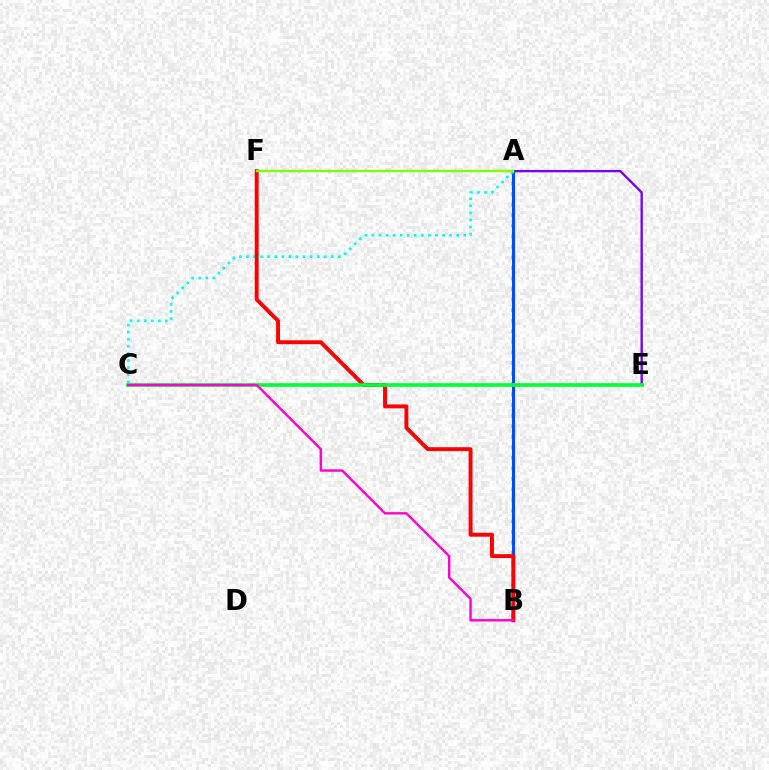{('A', 'E'): [{'color': '#7200ff', 'line_style': 'solid', 'thickness': 1.69}], ('A', 'B'): [{'color': '#ffbd00', 'line_style': 'dotted', 'thickness': 2.87}, {'color': '#004bff', 'line_style': 'solid', 'thickness': 2.21}], ('A', 'C'): [{'color': '#00fff6', 'line_style': 'dotted', 'thickness': 1.92}], ('B', 'F'): [{'color': '#ff0000', 'line_style': 'solid', 'thickness': 2.82}], ('C', 'E'): [{'color': '#00ff39', 'line_style': 'solid', 'thickness': 2.6}], ('A', 'F'): [{'color': '#84ff00', 'line_style': 'solid', 'thickness': 1.74}], ('B', 'C'): [{'color': '#ff00cf', 'line_style': 'solid', 'thickness': 1.73}]}